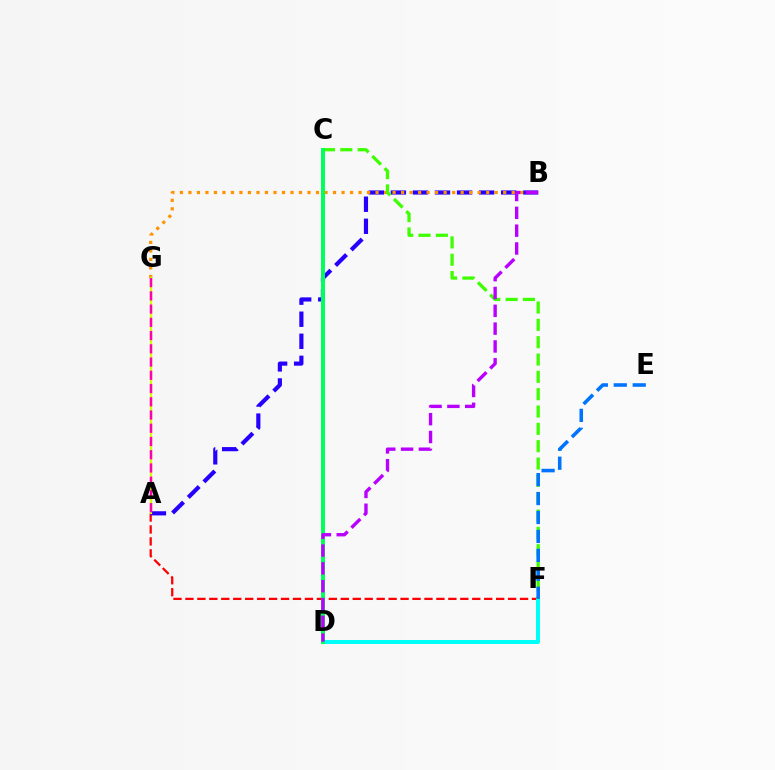{('A', 'F'): [{'color': '#ff0000', 'line_style': 'dashed', 'thickness': 1.62}], ('A', 'B'): [{'color': '#2500ff', 'line_style': 'dashed', 'thickness': 3.0}], ('B', 'G'): [{'color': '#ff9400', 'line_style': 'dotted', 'thickness': 2.31}], ('D', 'F'): [{'color': '#00fff6', 'line_style': 'solid', 'thickness': 2.88}], ('C', 'F'): [{'color': '#3dff00', 'line_style': 'dashed', 'thickness': 2.35}], ('C', 'D'): [{'color': '#00ff5c', 'line_style': 'solid', 'thickness': 2.84}], ('A', 'G'): [{'color': '#d1ff00', 'line_style': 'solid', 'thickness': 1.57}, {'color': '#ff00ac', 'line_style': 'dashed', 'thickness': 1.8}], ('B', 'D'): [{'color': '#b900ff', 'line_style': 'dashed', 'thickness': 2.42}], ('E', 'F'): [{'color': '#0074ff', 'line_style': 'dashed', 'thickness': 2.57}]}